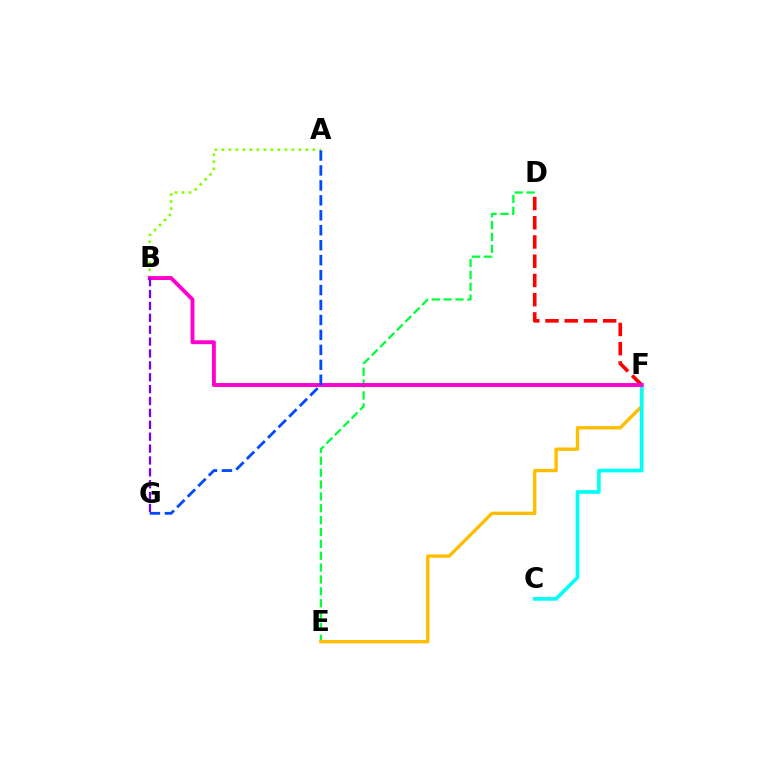{('D', 'E'): [{'color': '#00ff39', 'line_style': 'dashed', 'thickness': 1.61}], ('E', 'F'): [{'color': '#ffbd00', 'line_style': 'solid', 'thickness': 2.42}], ('C', 'F'): [{'color': '#00fff6', 'line_style': 'solid', 'thickness': 2.64}], ('D', 'F'): [{'color': '#ff0000', 'line_style': 'dashed', 'thickness': 2.61}], ('A', 'B'): [{'color': '#84ff00', 'line_style': 'dotted', 'thickness': 1.9}], ('B', 'F'): [{'color': '#ff00cf', 'line_style': 'solid', 'thickness': 2.8}], ('A', 'G'): [{'color': '#004bff', 'line_style': 'dashed', 'thickness': 2.03}], ('B', 'G'): [{'color': '#7200ff', 'line_style': 'dashed', 'thickness': 1.61}]}